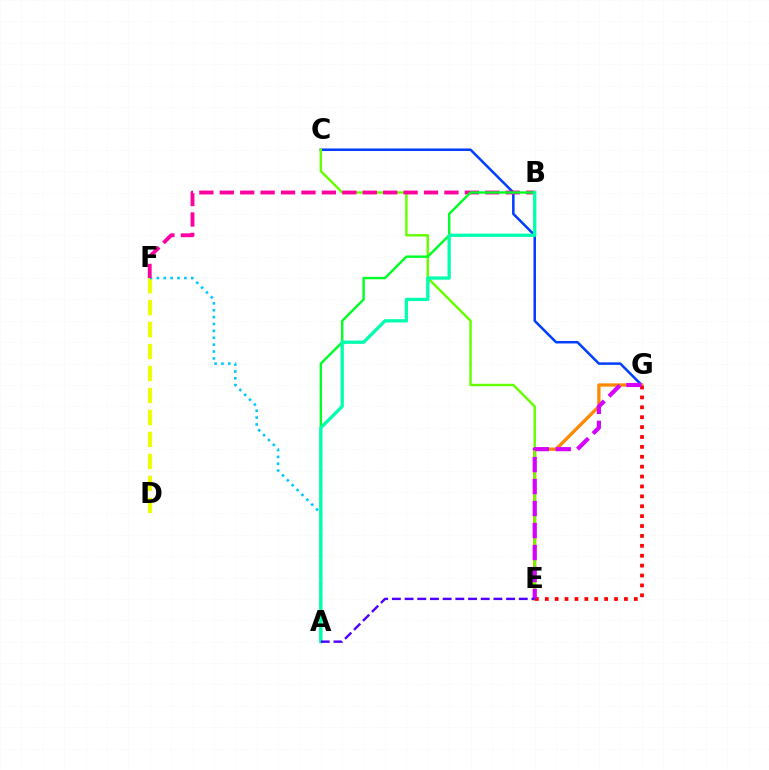{('C', 'G'): [{'color': '#003fff', 'line_style': 'solid', 'thickness': 1.81}], ('D', 'F'): [{'color': '#eeff00', 'line_style': 'dashed', 'thickness': 2.98}], ('E', 'G'): [{'color': '#ff8800', 'line_style': 'solid', 'thickness': 2.37}, {'color': '#ff0000', 'line_style': 'dotted', 'thickness': 2.69}, {'color': '#d600ff', 'line_style': 'dashed', 'thickness': 2.99}], ('A', 'F'): [{'color': '#00c7ff', 'line_style': 'dotted', 'thickness': 1.87}], ('C', 'E'): [{'color': '#66ff00', 'line_style': 'solid', 'thickness': 1.77}], ('B', 'F'): [{'color': '#ff00a0', 'line_style': 'dashed', 'thickness': 2.77}], ('A', 'B'): [{'color': '#00ff27', 'line_style': 'solid', 'thickness': 1.74}, {'color': '#00ffaf', 'line_style': 'solid', 'thickness': 2.37}], ('A', 'E'): [{'color': '#4f00ff', 'line_style': 'dashed', 'thickness': 1.72}]}